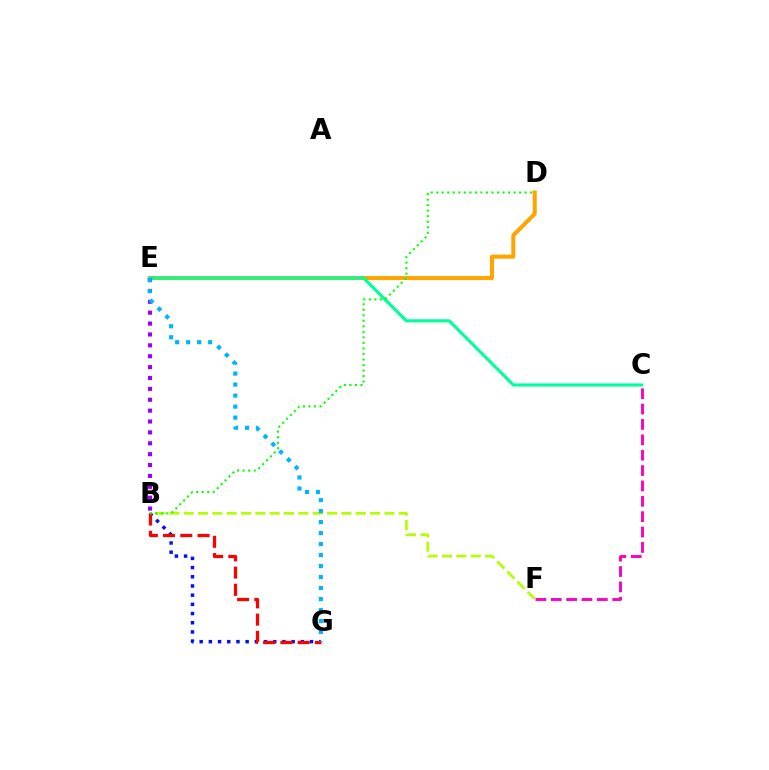{('C', 'F'): [{'color': '#ff00bd', 'line_style': 'dashed', 'thickness': 2.09}], ('B', 'G'): [{'color': '#0010ff', 'line_style': 'dotted', 'thickness': 2.5}, {'color': '#ff0000', 'line_style': 'dashed', 'thickness': 2.34}], ('B', 'F'): [{'color': '#b3ff00', 'line_style': 'dashed', 'thickness': 1.95}], ('D', 'E'): [{'color': '#ffa500', 'line_style': 'solid', 'thickness': 2.92}], ('C', 'E'): [{'color': '#00ff9d', 'line_style': 'solid', 'thickness': 2.26}], ('B', 'D'): [{'color': '#08ff00', 'line_style': 'dotted', 'thickness': 1.5}], ('B', 'E'): [{'color': '#9b00ff', 'line_style': 'dotted', 'thickness': 2.96}], ('E', 'G'): [{'color': '#00b5ff', 'line_style': 'dotted', 'thickness': 2.99}]}